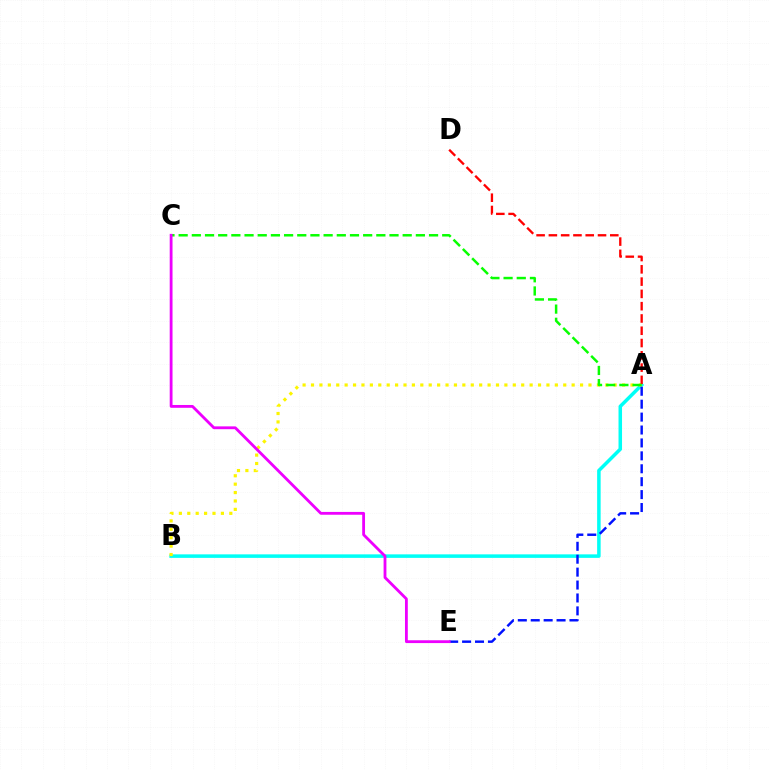{('A', 'B'): [{'color': '#00fff6', 'line_style': 'solid', 'thickness': 2.53}, {'color': '#fcf500', 'line_style': 'dotted', 'thickness': 2.28}], ('A', 'D'): [{'color': '#ff0000', 'line_style': 'dashed', 'thickness': 1.67}], ('A', 'C'): [{'color': '#08ff00', 'line_style': 'dashed', 'thickness': 1.79}], ('A', 'E'): [{'color': '#0010ff', 'line_style': 'dashed', 'thickness': 1.75}], ('C', 'E'): [{'color': '#ee00ff', 'line_style': 'solid', 'thickness': 2.03}]}